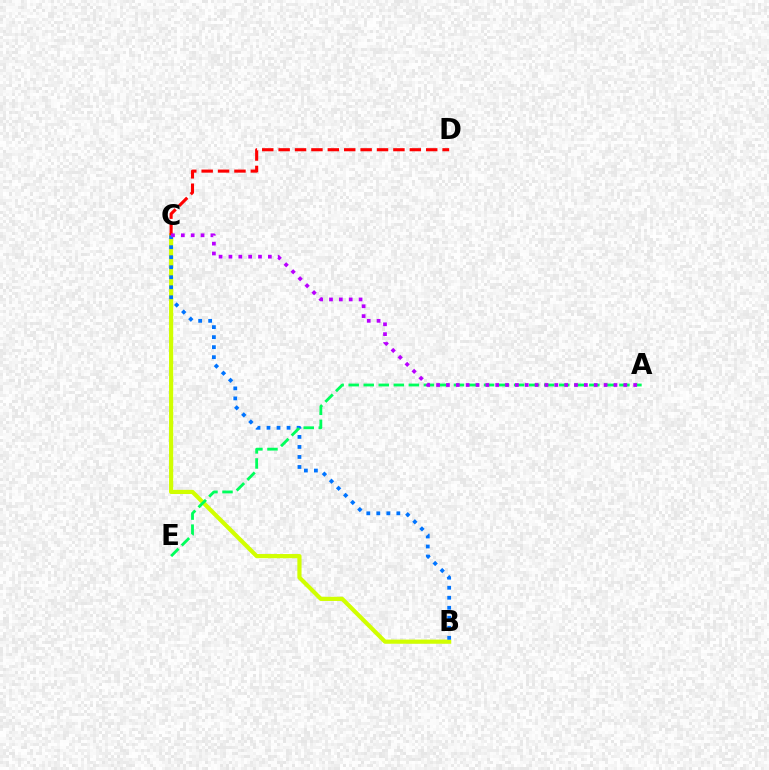{('B', 'C'): [{'color': '#d1ff00', 'line_style': 'solid', 'thickness': 3.0}, {'color': '#0074ff', 'line_style': 'dotted', 'thickness': 2.72}], ('C', 'D'): [{'color': '#ff0000', 'line_style': 'dashed', 'thickness': 2.23}], ('A', 'E'): [{'color': '#00ff5c', 'line_style': 'dashed', 'thickness': 2.04}], ('A', 'C'): [{'color': '#b900ff', 'line_style': 'dotted', 'thickness': 2.68}]}